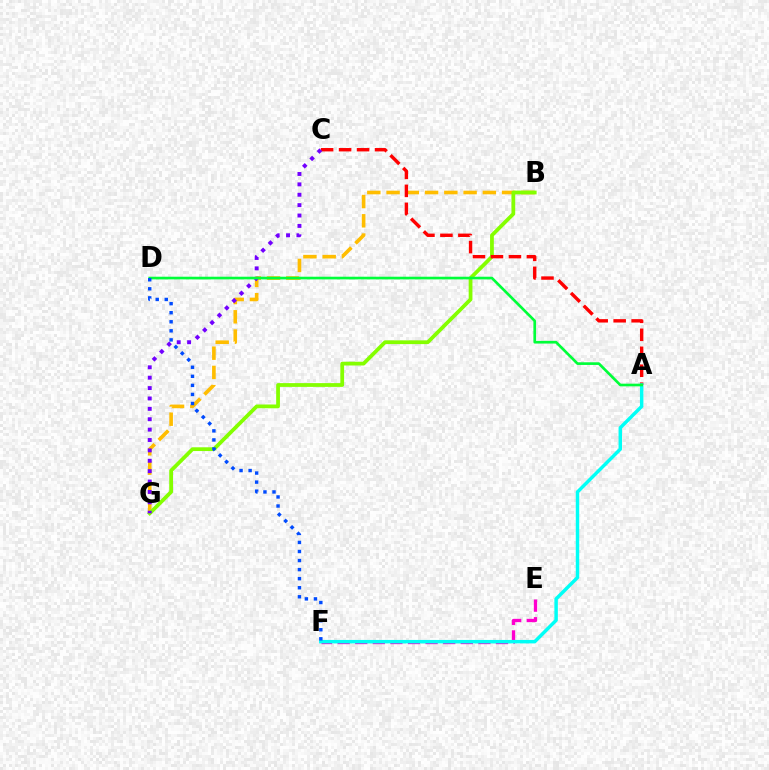{('E', 'F'): [{'color': '#ff00cf', 'line_style': 'dashed', 'thickness': 2.39}], ('B', 'G'): [{'color': '#ffbd00', 'line_style': 'dashed', 'thickness': 2.62}, {'color': '#84ff00', 'line_style': 'solid', 'thickness': 2.71}], ('A', 'C'): [{'color': '#ff0000', 'line_style': 'dashed', 'thickness': 2.44}], ('C', 'G'): [{'color': '#7200ff', 'line_style': 'dotted', 'thickness': 2.82}], ('A', 'F'): [{'color': '#00fff6', 'line_style': 'solid', 'thickness': 2.49}], ('A', 'D'): [{'color': '#00ff39', 'line_style': 'solid', 'thickness': 1.92}], ('D', 'F'): [{'color': '#004bff', 'line_style': 'dotted', 'thickness': 2.46}]}